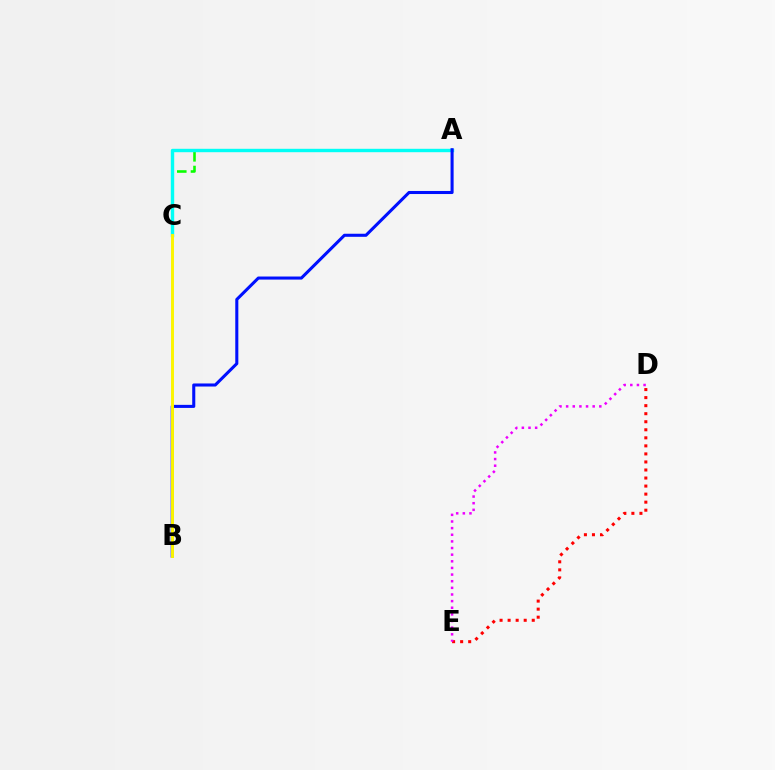{('A', 'C'): [{'color': '#08ff00', 'line_style': 'dashed', 'thickness': 1.86}, {'color': '#00fff6', 'line_style': 'solid', 'thickness': 2.45}], ('D', 'E'): [{'color': '#ff0000', 'line_style': 'dotted', 'thickness': 2.18}, {'color': '#ee00ff', 'line_style': 'dotted', 'thickness': 1.8}], ('A', 'B'): [{'color': '#0010ff', 'line_style': 'solid', 'thickness': 2.2}], ('B', 'C'): [{'color': '#fcf500', 'line_style': 'solid', 'thickness': 2.12}]}